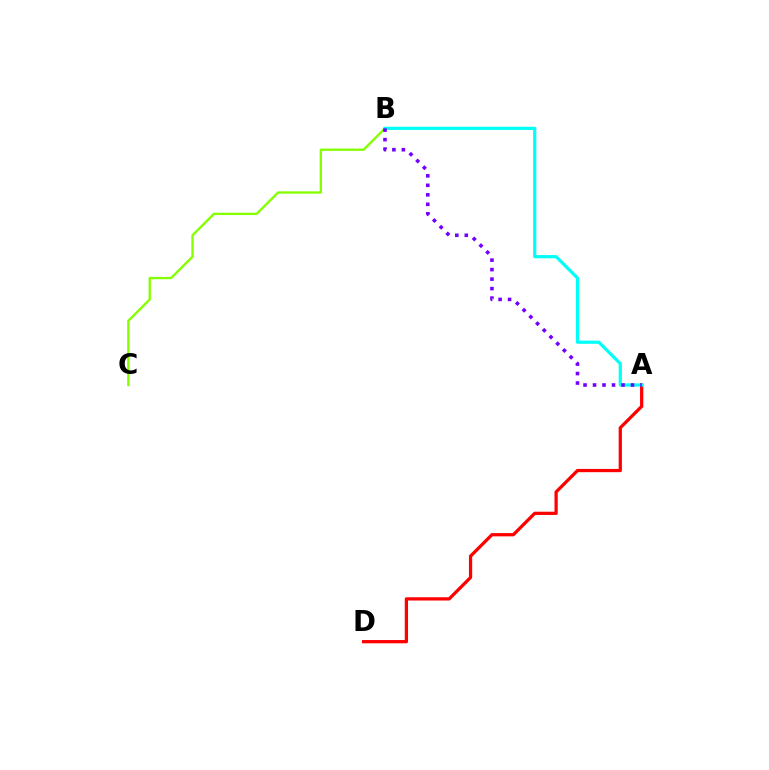{('A', 'D'): [{'color': '#ff0000', 'line_style': 'solid', 'thickness': 2.34}], ('B', 'C'): [{'color': '#84ff00', 'line_style': 'solid', 'thickness': 1.68}], ('A', 'B'): [{'color': '#00fff6', 'line_style': 'solid', 'thickness': 2.3}, {'color': '#7200ff', 'line_style': 'dotted', 'thickness': 2.58}]}